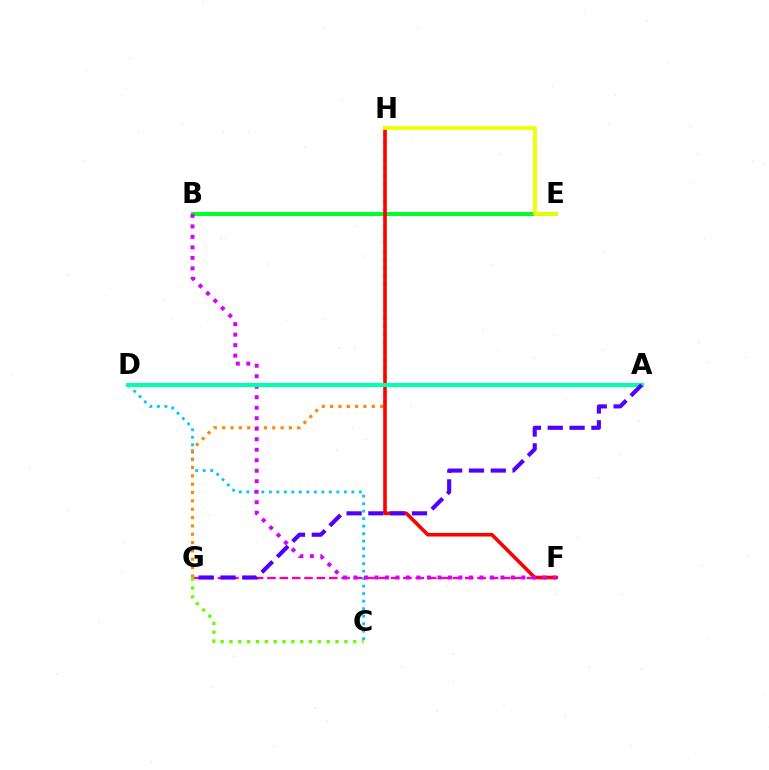{('F', 'G'): [{'color': '#ff00a0', 'line_style': 'dashed', 'thickness': 1.68}], ('C', 'D'): [{'color': '#00c7ff', 'line_style': 'dotted', 'thickness': 2.04}], ('A', 'D'): [{'color': '#003fff', 'line_style': 'solid', 'thickness': 2.82}, {'color': '#00ffaf', 'line_style': 'solid', 'thickness': 2.89}], ('B', 'E'): [{'color': '#00ff27', 'line_style': 'solid', 'thickness': 2.87}], ('G', 'H'): [{'color': '#ff8800', 'line_style': 'dotted', 'thickness': 2.27}], ('F', 'H'): [{'color': '#ff0000', 'line_style': 'solid', 'thickness': 2.59}], ('B', 'F'): [{'color': '#d600ff', 'line_style': 'dotted', 'thickness': 2.85}], ('E', 'H'): [{'color': '#eeff00', 'line_style': 'solid', 'thickness': 2.75}], ('C', 'G'): [{'color': '#66ff00', 'line_style': 'dotted', 'thickness': 2.4}], ('A', 'G'): [{'color': '#4f00ff', 'line_style': 'dashed', 'thickness': 2.96}]}